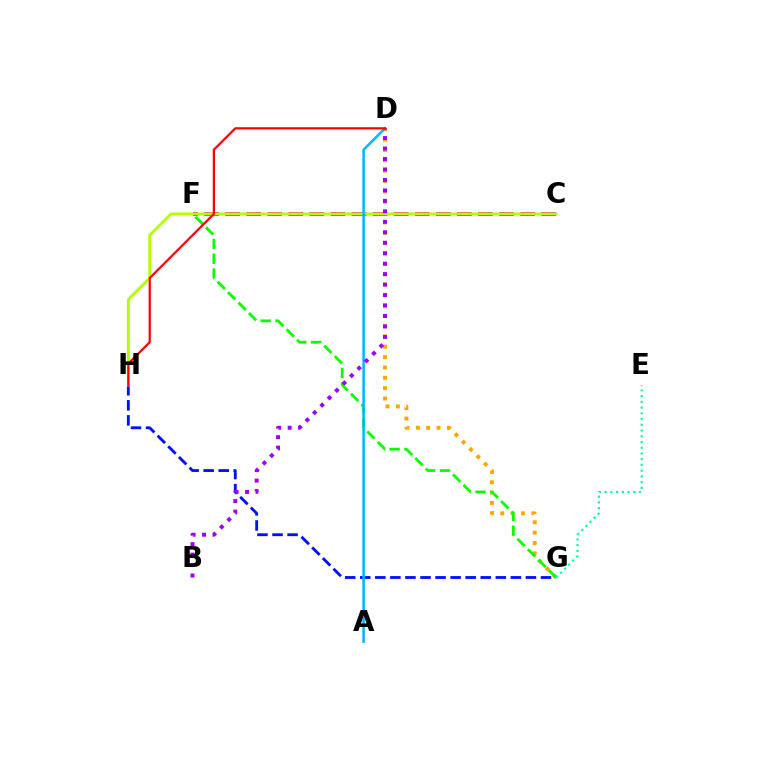{('C', 'F'): [{'color': '#ff00bd', 'line_style': 'dashed', 'thickness': 2.86}], ('G', 'H'): [{'color': '#0010ff', 'line_style': 'dashed', 'thickness': 2.05}], ('D', 'G'): [{'color': '#ffa500', 'line_style': 'dotted', 'thickness': 2.81}], ('F', 'G'): [{'color': '#08ff00', 'line_style': 'dashed', 'thickness': 2.01}], ('C', 'H'): [{'color': '#b3ff00', 'line_style': 'solid', 'thickness': 2.06}], ('A', 'D'): [{'color': '#00b5ff', 'line_style': 'solid', 'thickness': 1.8}], ('E', 'G'): [{'color': '#00ff9d', 'line_style': 'dotted', 'thickness': 1.56}], ('B', 'D'): [{'color': '#9b00ff', 'line_style': 'dotted', 'thickness': 2.84}], ('D', 'H'): [{'color': '#ff0000', 'line_style': 'solid', 'thickness': 1.61}]}